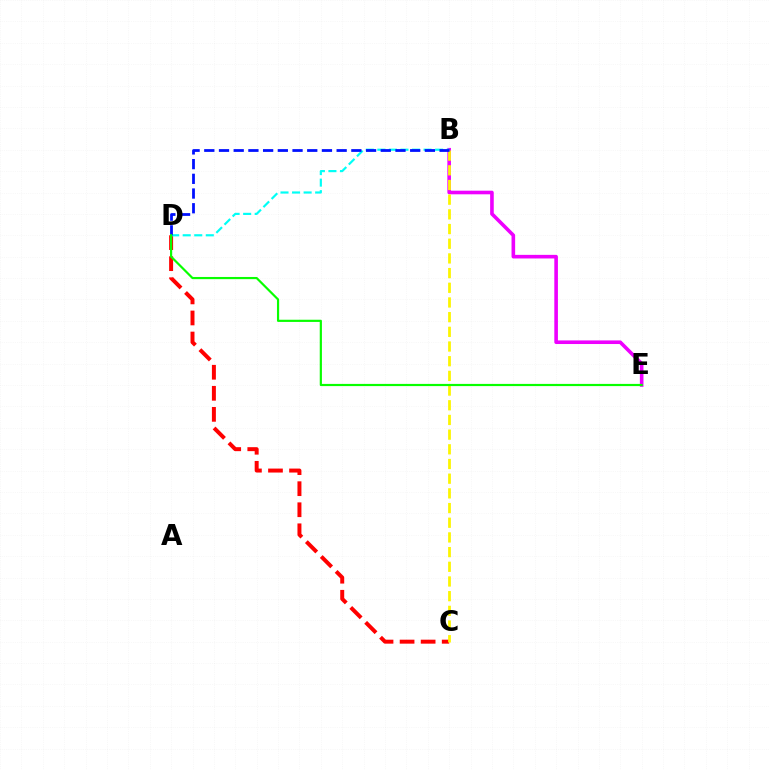{('C', 'D'): [{'color': '#ff0000', 'line_style': 'dashed', 'thickness': 2.86}], ('B', 'E'): [{'color': '#ee00ff', 'line_style': 'solid', 'thickness': 2.6}], ('B', 'C'): [{'color': '#fcf500', 'line_style': 'dashed', 'thickness': 1.99}], ('B', 'D'): [{'color': '#00fff6', 'line_style': 'dashed', 'thickness': 1.57}, {'color': '#0010ff', 'line_style': 'dashed', 'thickness': 2.0}], ('D', 'E'): [{'color': '#08ff00', 'line_style': 'solid', 'thickness': 1.57}]}